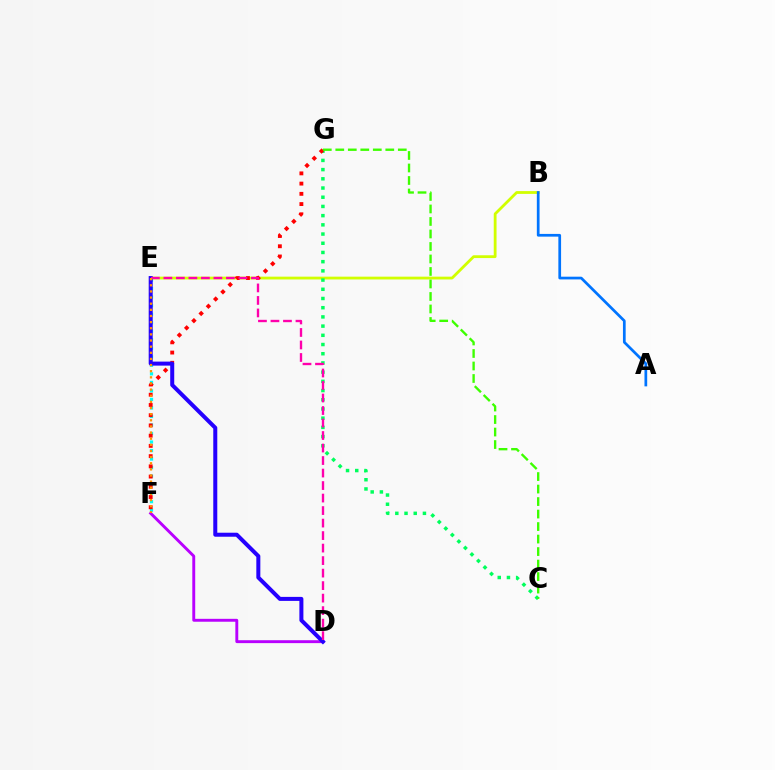{('E', 'F'): [{'color': '#00fff6', 'line_style': 'dotted', 'thickness': 2.32}, {'color': '#ff9400', 'line_style': 'dotted', 'thickness': 1.67}], ('B', 'E'): [{'color': '#d1ff00', 'line_style': 'solid', 'thickness': 2.02}], ('C', 'G'): [{'color': '#00ff5c', 'line_style': 'dotted', 'thickness': 2.5}, {'color': '#3dff00', 'line_style': 'dashed', 'thickness': 1.7}], ('F', 'G'): [{'color': '#ff0000', 'line_style': 'dotted', 'thickness': 2.78}], ('D', 'F'): [{'color': '#b900ff', 'line_style': 'solid', 'thickness': 2.09}], ('A', 'B'): [{'color': '#0074ff', 'line_style': 'solid', 'thickness': 1.96}], ('D', 'E'): [{'color': '#2500ff', 'line_style': 'solid', 'thickness': 2.89}, {'color': '#ff00ac', 'line_style': 'dashed', 'thickness': 1.7}]}